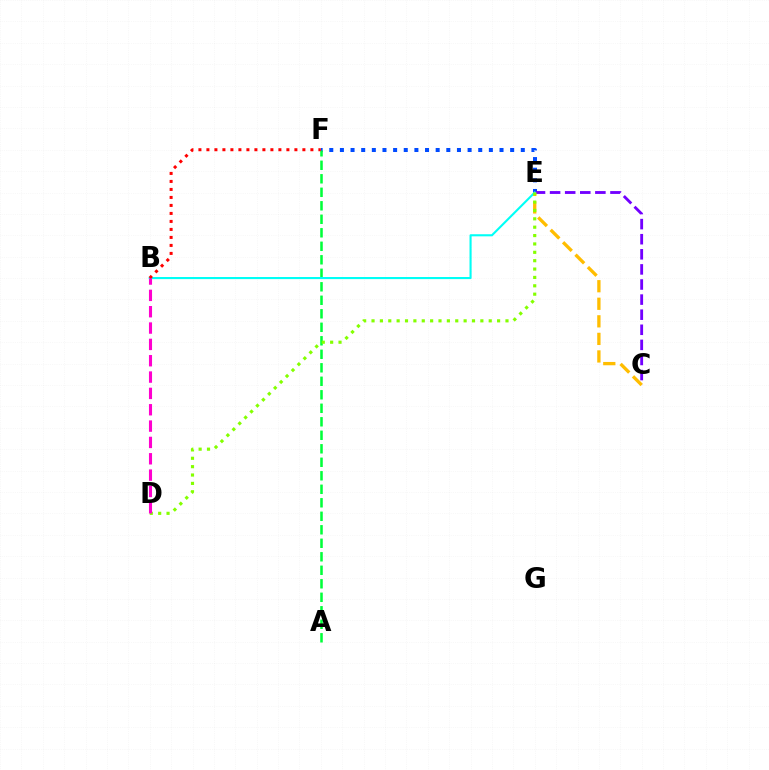{('E', 'F'): [{'color': '#004bff', 'line_style': 'dotted', 'thickness': 2.89}], ('C', 'E'): [{'color': '#7200ff', 'line_style': 'dashed', 'thickness': 2.05}, {'color': '#ffbd00', 'line_style': 'dashed', 'thickness': 2.39}], ('A', 'F'): [{'color': '#00ff39', 'line_style': 'dashed', 'thickness': 1.83}], ('B', 'E'): [{'color': '#00fff6', 'line_style': 'solid', 'thickness': 1.51}], ('B', 'F'): [{'color': '#ff0000', 'line_style': 'dotted', 'thickness': 2.17}], ('D', 'E'): [{'color': '#84ff00', 'line_style': 'dotted', 'thickness': 2.27}], ('B', 'D'): [{'color': '#ff00cf', 'line_style': 'dashed', 'thickness': 2.22}]}